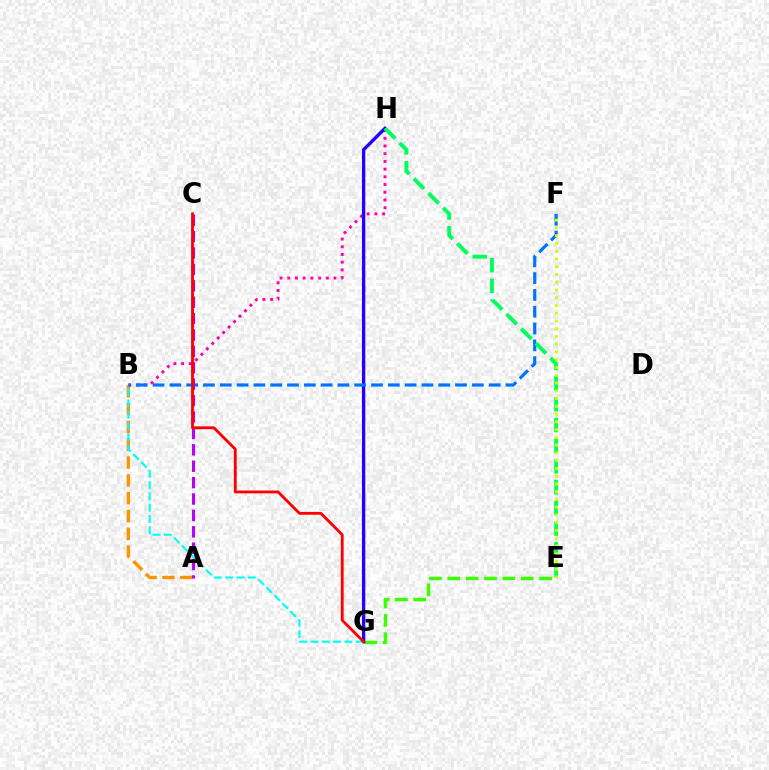{('B', 'H'): [{'color': '#ff00ac', 'line_style': 'dotted', 'thickness': 2.09}], ('E', 'G'): [{'color': '#3dff00', 'line_style': 'dashed', 'thickness': 2.49}], ('A', 'B'): [{'color': '#ff9400', 'line_style': 'dashed', 'thickness': 2.42}], ('G', 'H'): [{'color': '#2500ff', 'line_style': 'solid', 'thickness': 2.4}], ('B', 'G'): [{'color': '#00fff6', 'line_style': 'dashed', 'thickness': 1.54}], ('B', 'F'): [{'color': '#0074ff', 'line_style': 'dashed', 'thickness': 2.28}], ('E', 'H'): [{'color': '#00ff5c', 'line_style': 'dashed', 'thickness': 2.81}], ('A', 'C'): [{'color': '#b900ff', 'line_style': 'dashed', 'thickness': 2.23}], ('E', 'F'): [{'color': '#d1ff00', 'line_style': 'dotted', 'thickness': 2.11}], ('C', 'G'): [{'color': '#ff0000', 'line_style': 'solid', 'thickness': 2.04}]}